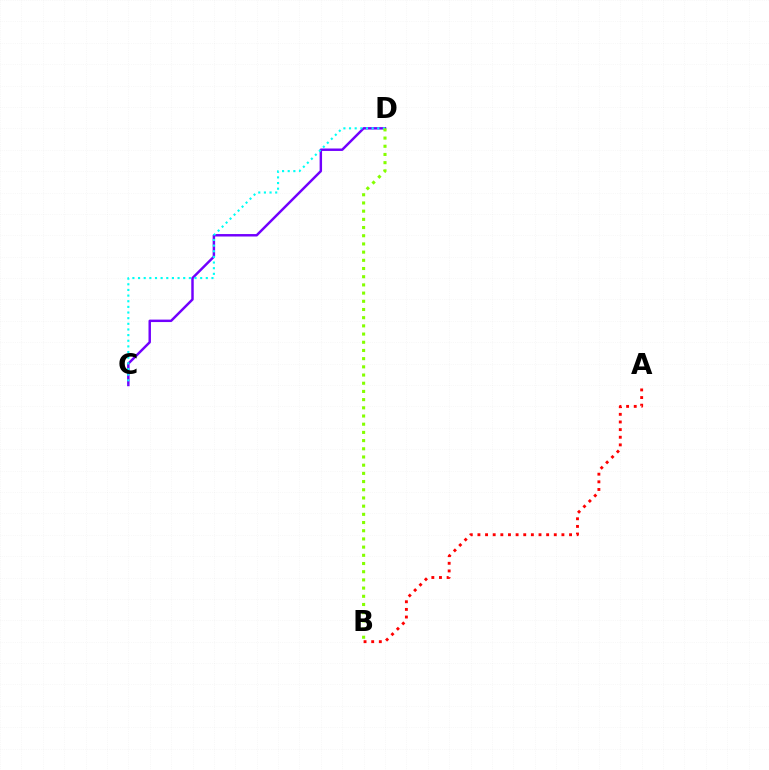{('C', 'D'): [{'color': '#7200ff', 'line_style': 'solid', 'thickness': 1.77}, {'color': '#00fff6', 'line_style': 'dotted', 'thickness': 1.53}], ('A', 'B'): [{'color': '#ff0000', 'line_style': 'dotted', 'thickness': 2.07}], ('B', 'D'): [{'color': '#84ff00', 'line_style': 'dotted', 'thickness': 2.23}]}